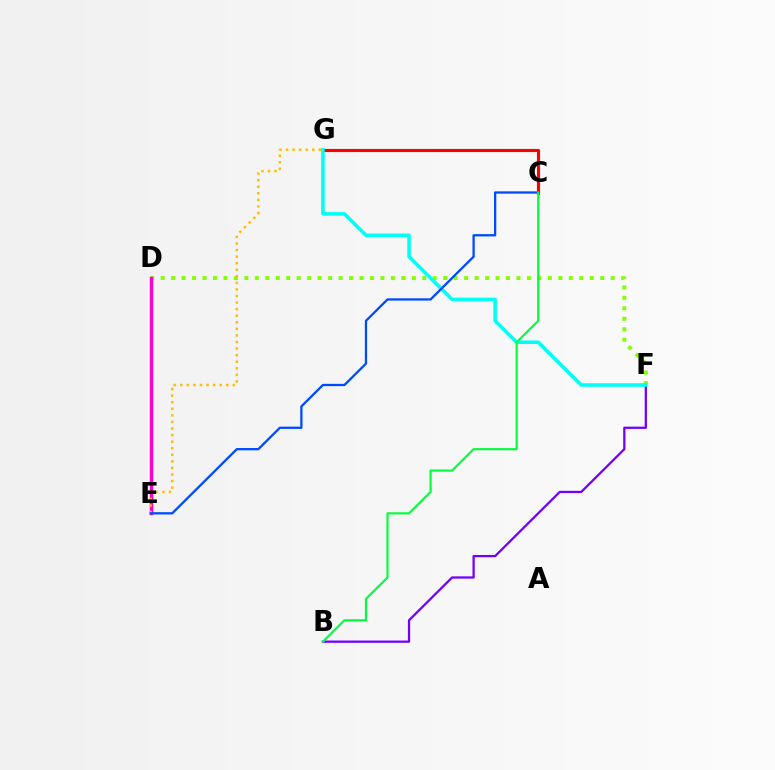{('D', 'F'): [{'color': '#84ff00', 'line_style': 'dotted', 'thickness': 2.84}], ('D', 'E'): [{'color': '#ff00cf', 'line_style': 'solid', 'thickness': 2.47}], ('C', 'G'): [{'color': '#ff0000', 'line_style': 'solid', 'thickness': 2.25}], ('B', 'F'): [{'color': '#7200ff', 'line_style': 'solid', 'thickness': 1.63}], ('F', 'G'): [{'color': '#00fff6', 'line_style': 'solid', 'thickness': 2.57}], ('E', 'G'): [{'color': '#ffbd00', 'line_style': 'dotted', 'thickness': 1.78}], ('C', 'E'): [{'color': '#004bff', 'line_style': 'solid', 'thickness': 1.65}], ('B', 'C'): [{'color': '#00ff39', 'line_style': 'solid', 'thickness': 1.53}]}